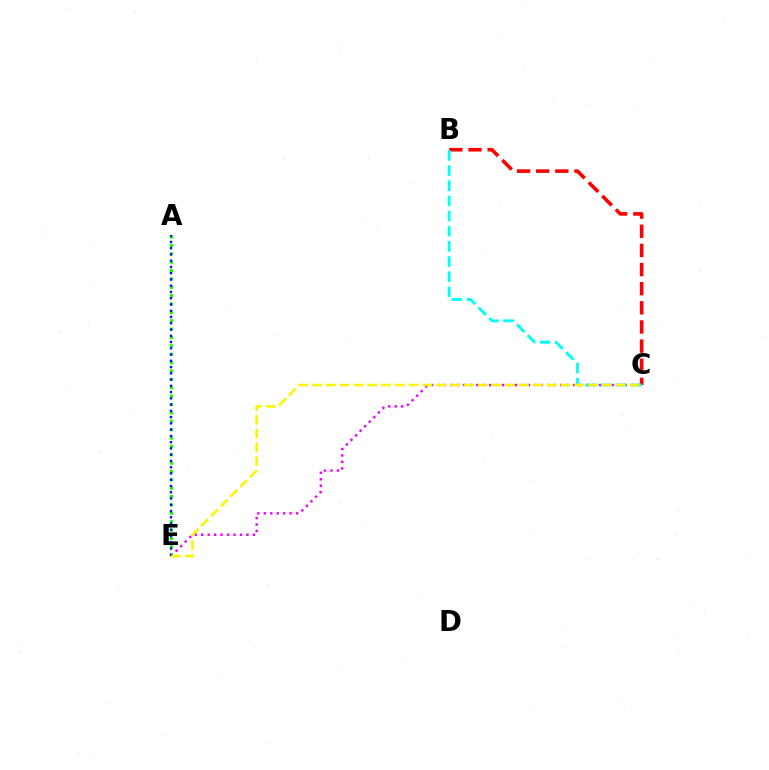{('C', 'E'): [{'color': '#ee00ff', 'line_style': 'dotted', 'thickness': 1.76}, {'color': '#fcf500', 'line_style': 'dashed', 'thickness': 1.87}], ('A', 'E'): [{'color': '#08ff00', 'line_style': 'dotted', 'thickness': 2.27}, {'color': '#0010ff', 'line_style': 'dotted', 'thickness': 1.7}], ('B', 'C'): [{'color': '#ff0000', 'line_style': 'dashed', 'thickness': 2.6}, {'color': '#00fff6', 'line_style': 'dashed', 'thickness': 2.06}]}